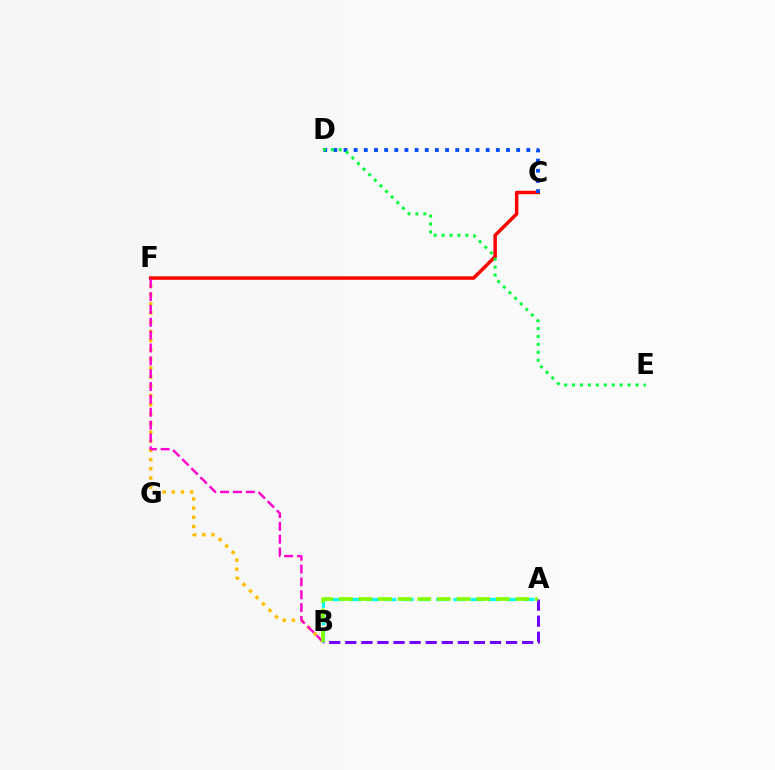{('C', 'F'): [{'color': '#ff0000', 'line_style': 'solid', 'thickness': 2.52}], ('A', 'B'): [{'color': '#00fff6', 'line_style': 'dashed', 'thickness': 2.35}, {'color': '#7200ff', 'line_style': 'dashed', 'thickness': 2.18}, {'color': '#84ff00', 'line_style': 'dashed', 'thickness': 2.67}], ('B', 'F'): [{'color': '#ffbd00', 'line_style': 'dotted', 'thickness': 2.49}, {'color': '#ff00cf', 'line_style': 'dashed', 'thickness': 1.75}], ('C', 'D'): [{'color': '#004bff', 'line_style': 'dotted', 'thickness': 2.76}], ('D', 'E'): [{'color': '#00ff39', 'line_style': 'dotted', 'thickness': 2.15}]}